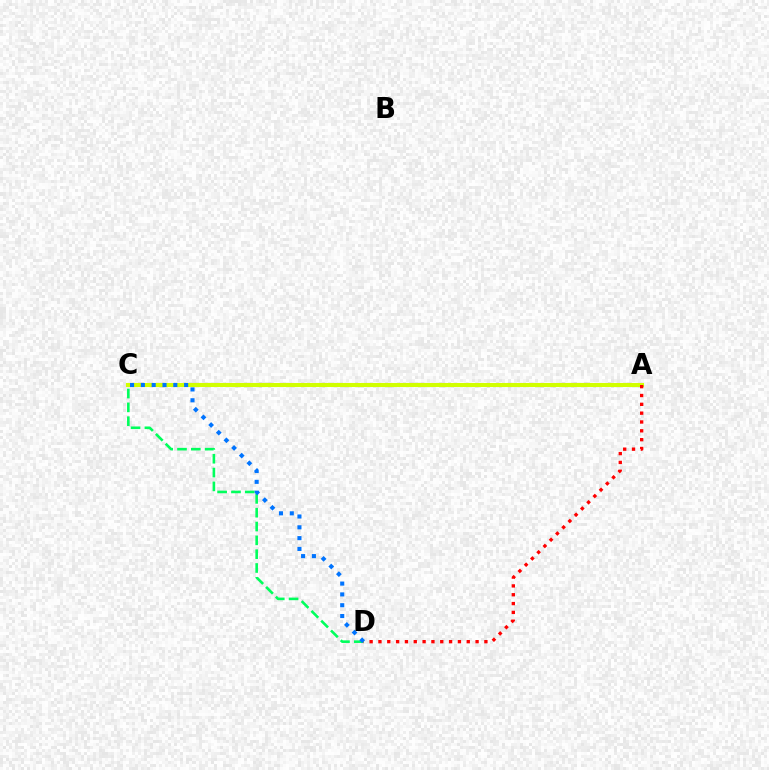{('A', 'C'): [{'color': '#b900ff', 'line_style': 'dotted', 'thickness': 2.95}, {'color': '#d1ff00', 'line_style': 'solid', 'thickness': 2.94}], ('C', 'D'): [{'color': '#00ff5c', 'line_style': 'dashed', 'thickness': 1.88}, {'color': '#0074ff', 'line_style': 'dotted', 'thickness': 2.94}], ('A', 'D'): [{'color': '#ff0000', 'line_style': 'dotted', 'thickness': 2.4}]}